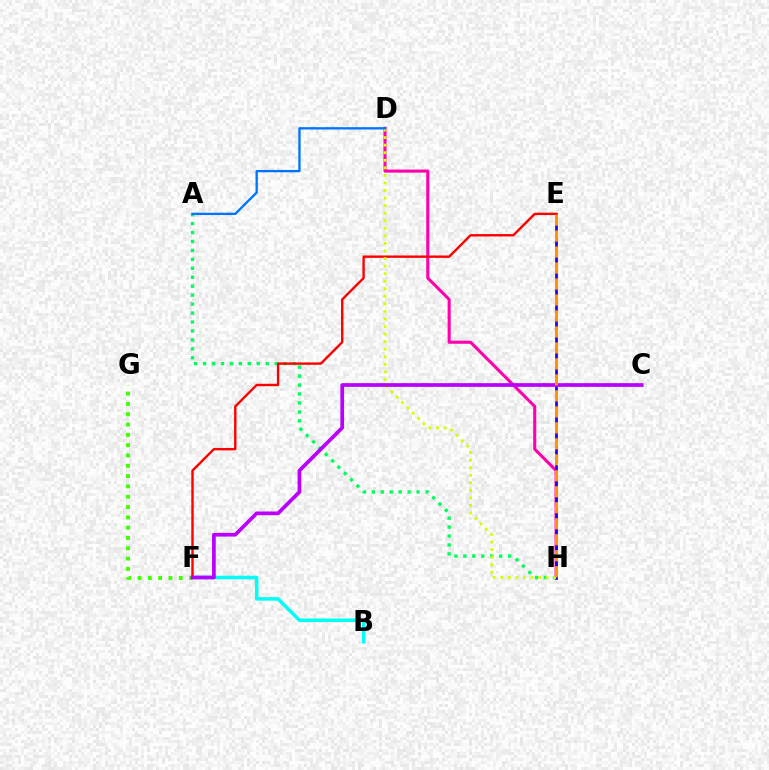{('B', 'F'): [{'color': '#00fff6', 'line_style': 'solid', 'thickness': 2.53}], ('A', 'H'): [{'color': '#00ff5c', 'line_style': 'dotted', 'thickness': 2.43}], ('D', 'H'): [{'color': '#ff00ac', 'line_style': 'solid', 'thickness': 2.22}, {'color': '#d1ff00', 'line_style': 'dotted', 'thickness': 2.05}], ('E', 'H'): [{'color': '#2500ff', 'line_style': 'solid', 'thickness': 1.98}, {'color': '#ff9400', 'line_style': 'dashed', 'thickness': 2.17}], ('E', 'F'): [{'color': '#ff0000', 'line_style': 'solid', 'thickness': 1.72}], ('A', 'D'): [{'color': '#0074ff', 'line_style': 'solid', 'thickness': 1.68}], ('F', 'G'): [{'color': '#3dff00', 'line_style': 'dotted', 'thickness': 2.8}], ('C', 'F'): [{'color': '#b900ff', 'line_style': 'solid', 'thickness': 2.67}]}